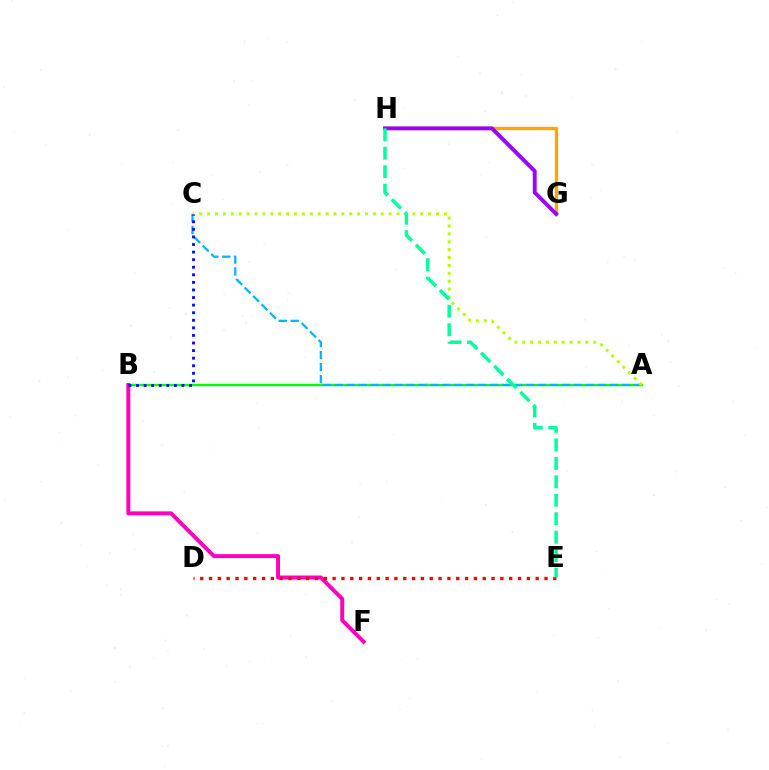{('G', 'H'): [{'color': '#ffa500', 'line_style': 'solid', 'thickness': 2.41}, {'color': '#9b00ff', 'line_style': 'solid', 'thickness': 2.79}], ('A', 'B'): [{'color': '#08ff00', 'line_style': 'solid', 'thickness': 1.69}], ('B', 'F'): [{'color': '#ff00bd', 'line_style': 'solid', 'thickness': 2.84}], ('D', 'E'): [{'color': '#ff0000', 'line_style': 'dotted', 'thickness': 2.4}], ('A', 'C'): [{'color': '#00b5ff', 'line_style': 'dashed', 'thickness': 1.62}, {'color': '#b3ff00', 'line_style': 'dotted', 'thickness': 2.14}], ('B', 'C'): [{'color': '#0010ff', 'line_style': 'dotted', 'thickness': 2.06}], ('E', 'H'): [{'color': '#00ff9d', 'line_style': 'dashed', 'thickness': 2.51}]}